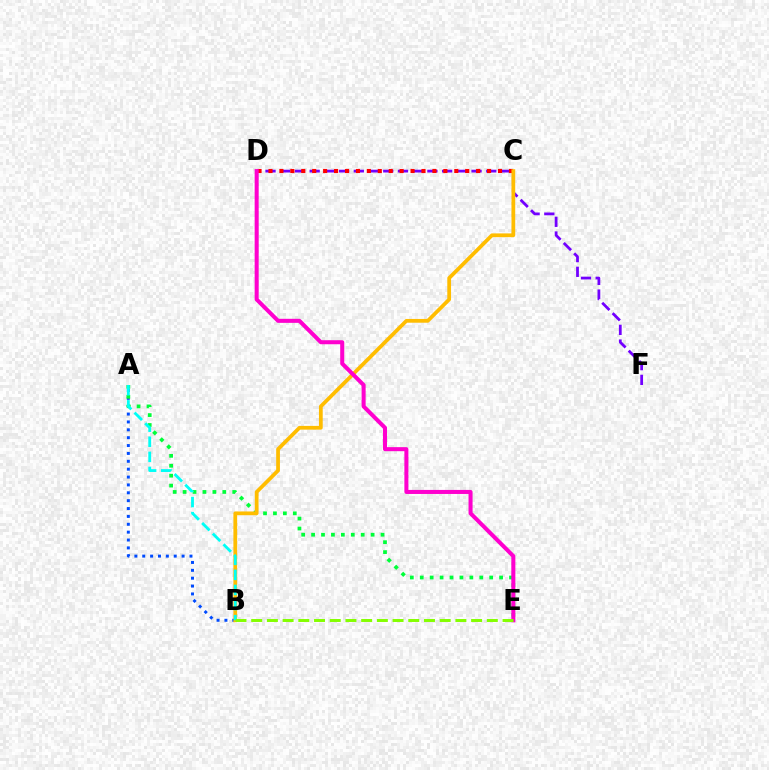{('D', 'F'): [{'color': '#7200ff', 'line_style': 'dashed', 'thickness': 2.0}], ('A', 'B'): [{'color': '#004bff', 'line_style': 'dotted', 'thickness': 2.14}, {'color': '#00fff6', 'line_style': 'dashed', 'thickness': 2.05}], ('A', 'E'): [{'color': '#00ff39', 'line_style': 'dotted', 'thickness': 2.7}], ('C', 'D'): [{'color': '#ff0000', 'line_style': 'dotted', 'thickness': 2.97}], ('B', 'C'): [{'color': '#ffbd00', 'line_style': 'solid', 'thickness': 2.71}], ('D', 'E'): [{'color': '#ff00cf', 'line_style': 'solid', 'thickness': 2.91}], ('B', 'E'): [{'color': '#84ff00', 'line_style': 'dashed', 'thickness': 2.13}]}